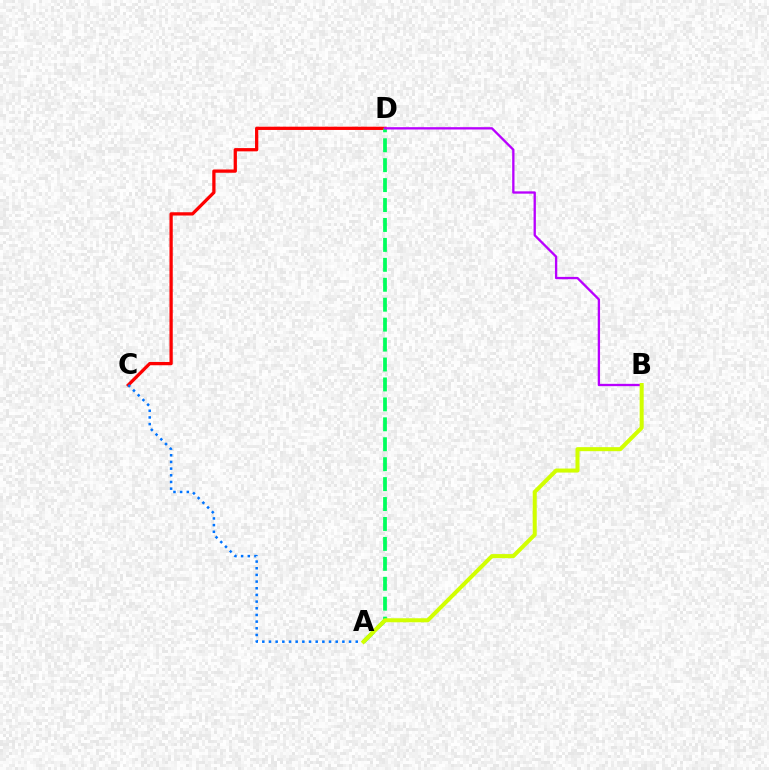{('C', 'D'): [{'color': '#ff0000', 'line_style': 'solid', 'thickness': 2.35}], ('A', 'C'): [{'color': '#0074ff', 'line_style': 'dotted', 'thickness': 1.81}], ('A', 'D'): [{'color': '#00ff5c', 'line_style': 'dashed', 'thickness': 2.71}], ('B', 'D'): [{'color': '#b900ff', 'line_style': 'solid', 'thickness': 1.67}], ('A', 'B'): [{'color': '#d1ff00', 'line_style': 'solid', 'thickness': 2.9}]}